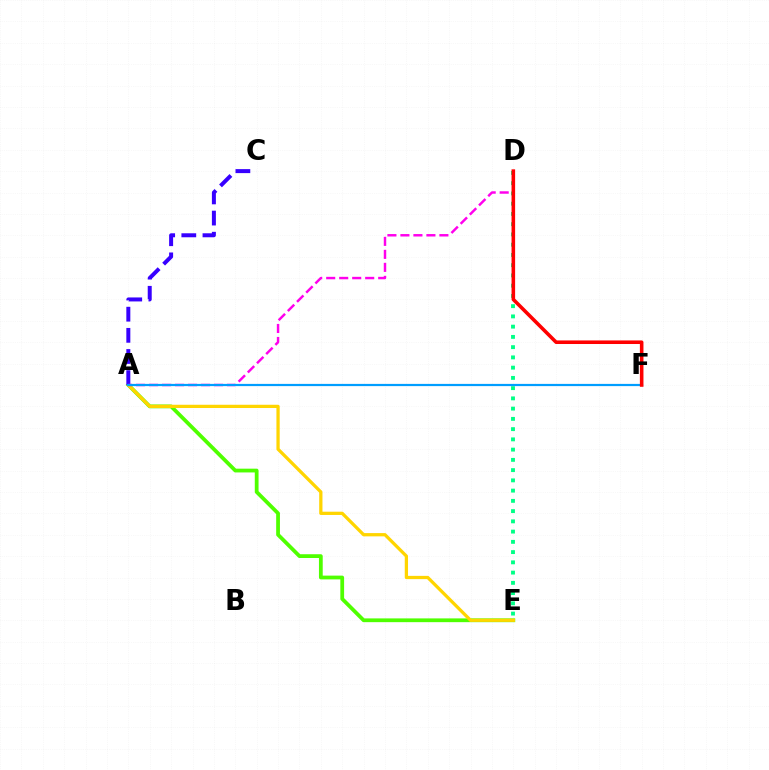{('D', 'E'): [{'color': '#00ff86', 'line_style': 'dotted', 'thickness': 2.78}], ('A', 'E'): [{'color': '#4fff00', 'line_style': 'solid', 'thickness': 2.71}, {'color': '#ffd500', 'line_style': 'solid', 'thickness': 2.35}], ('A', 'C'): [{'color': '#3700ff', 'line_style': 'dashed', 'thickness': 2.87}], ('A', 'D'): [{'color': '#ff00ed', 'line_style': 'dashed', 'thickness': 1.77}], ('A', 'F'): [{'color': '#009eff', 'line_style': 'solid', 'thickness': 1.59}], ('D', 'F'): [{'color': '#ff0000', 'line_style': 'solid', 'thickness': 2.58}]}